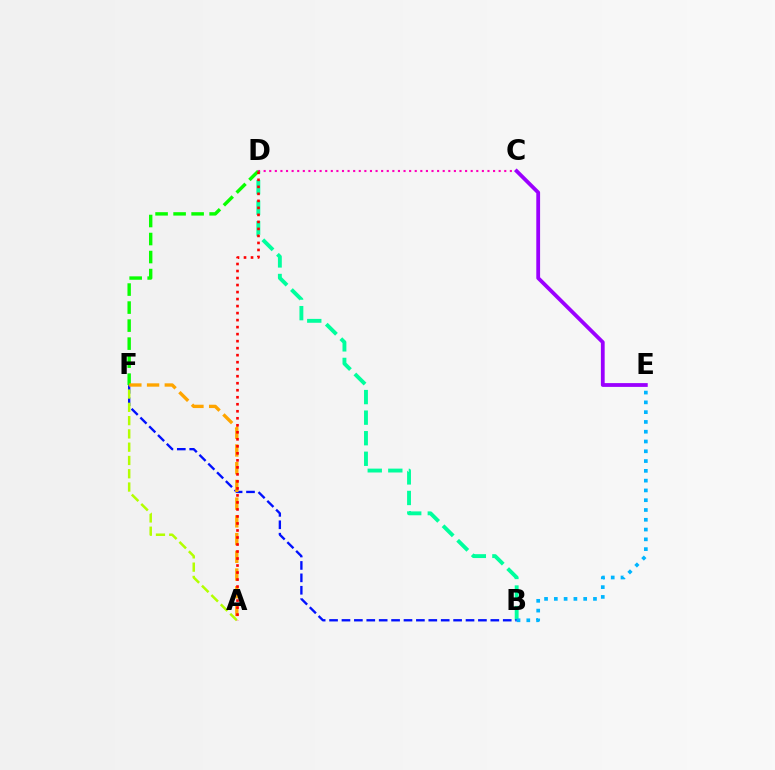{('B', 'D'): [{'color': '#00ff9d', 'line_style': 'dashed', 'thickness': 2.79}], ('C', 'D'): [{'color': '#ff00bd', 'line_style': 'dotted', 'thickness': 1.52}], ('B', 'F'): [{'color': '#0010ff', 'line_style': 'dashed', 'thickness': 1.69}], ('A', 'F'): [{'color': '#b3ff00', 'line_style': 'dashed', 'thickness': 1.8}, {'color': '#ffa500', 'line_style': 'dashed', 'thickness': 2.41}], ('D', 'F'): [{'color': '#08ff00', 'line_style': 'dashed', 'thickness': 2.45}], ('B', 'E'): [{'color': '#00b5ff', 'line_style': 'dotted', 'thickness': 2.66}], ('C', 'E'): [{'color': '#9b00ff', 'line_style': 'solid', 'thickness': 2.73}], ('A', 'D'): [{'color': '#ff0000', 'line_style': 'dotted', 'thickness': 1.91}]}